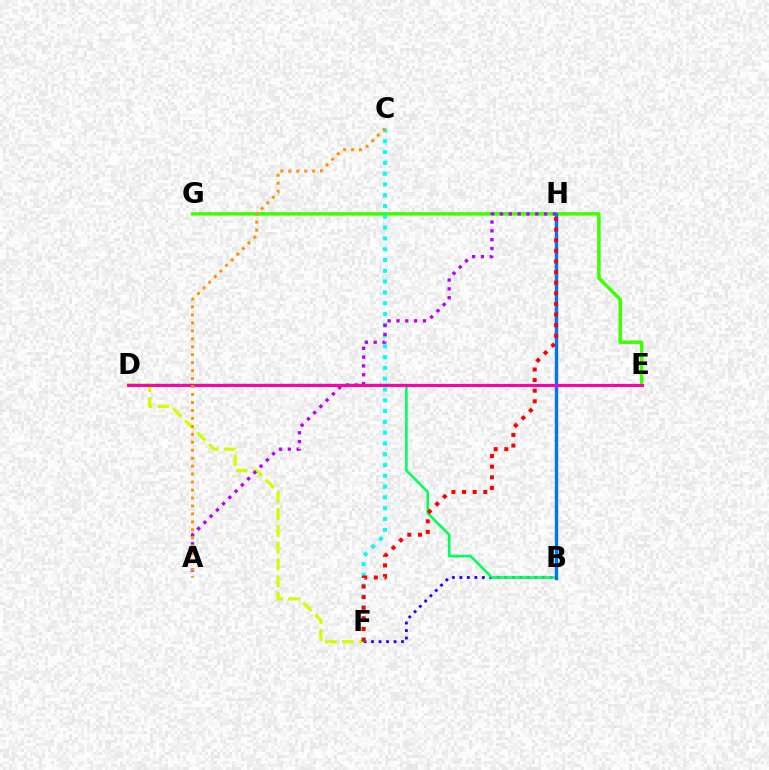{('B', 'F'): [{'color': '#2500ff', 'line_style': 'dotted', 'thickness': 2.04}], ('D', 'F'): [{'color': '#d1ff00', 'line_style': 'dashed', 'thickness': 2.28}], ('B', 'D'): [{'color': '#00ff5c', 'line_style': 'solid', 'thickness': 1.87}], ('E', 'G'): [{'color': '#3dff00', 'line_style': 'solid', 'thickness': 2.51}], ('C', 'F'): [{'color': '#00fff6', 'line_style': 'dotted', 'thickness': 2.93}], ('A', 'H'): [{'color': '#b900ff', 'line_style': 'dotted', 'thickness': 2.4}], ('B', 'H'): [{'color': '#0074ff', 'line_style': 'solid', 'thickness': 2.44}], ('D', 'E'): [{'color': '#ff00ac', 'line_style': 'solid', 'thickness': 2.2}], ('A', 'C'): [{'color': '#ff9400', 'line_style': 'dotted', 'thickness': 2.16}], ('F', 'H'): [{'color': '#ff0000', 'line_style': 'dotted', 'thickness': 2.89}]}